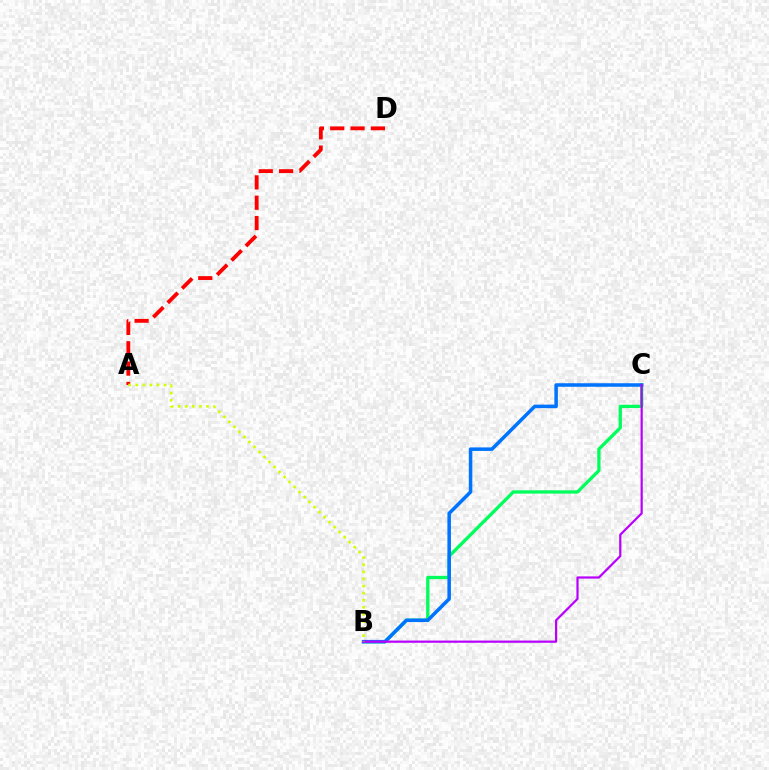{('B', 'C'): [{'color': '#00ff5c', 'line_style': 'solid', 'thickness': 2.38}, {'color': '#0074ff', 'line_style': 'solid', 'thickness': 2.54}, {'color': '#b900ff', 'line_style': 'solid', 'thickness': 1.59}], ('A', 'D'): [{'color': '#ff0000', 'line_style': 'dashed', 'thickness': 2.76}], ('A', 'B'): [{'color': '#d1ff00', 'line_style': 'dotted', 'thickness': 1.93}]}